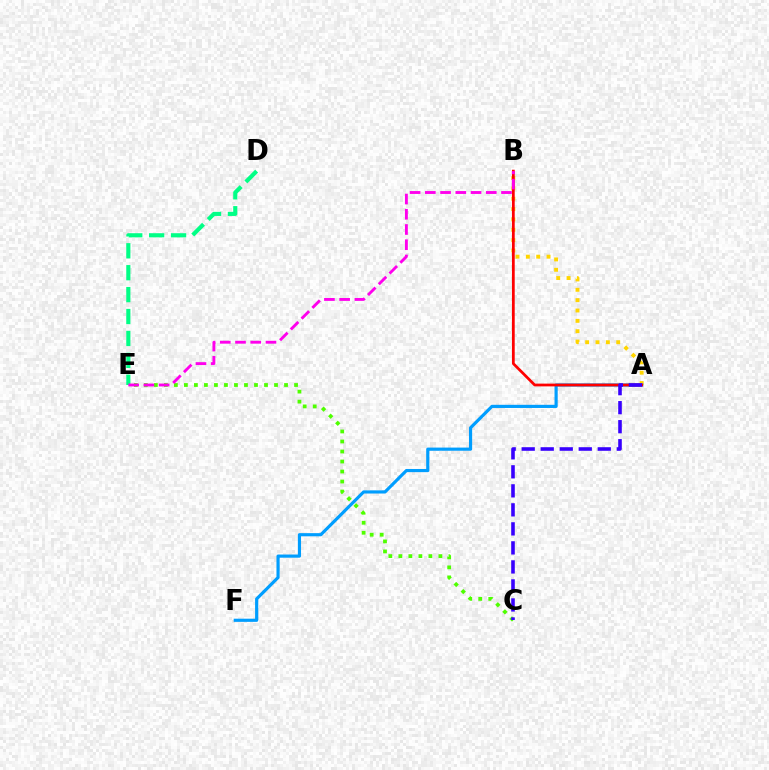{('A', 'B'): [{'color': '#ffd500', 'line_style': 'dotted', 'thickness': 2.81}, {'color': '#ff0000', 'line_style': 'solid', 'thickness': 1.99}], ('A', 'F'): [{'color': '#009eff', 'line_style': 'solid', 'thickness': 2.28}], ('C', 'E'): [{'color': '#4fff00', 'line_style': 'dotted', 'thickness': 2.72}], ('D', 'E'): [{'color': '#00ff86', 'line_style': 'dashed', 'thickness': 2.98}], ('A', 'C'): [{'color': '#3700ff', 'line_style': 'dashed', 'thickness': 2.58}], ('B', 'E'): [{'color': '#ff00ed', 'line_style': 'dashed', 'thickness': 2.07}]}